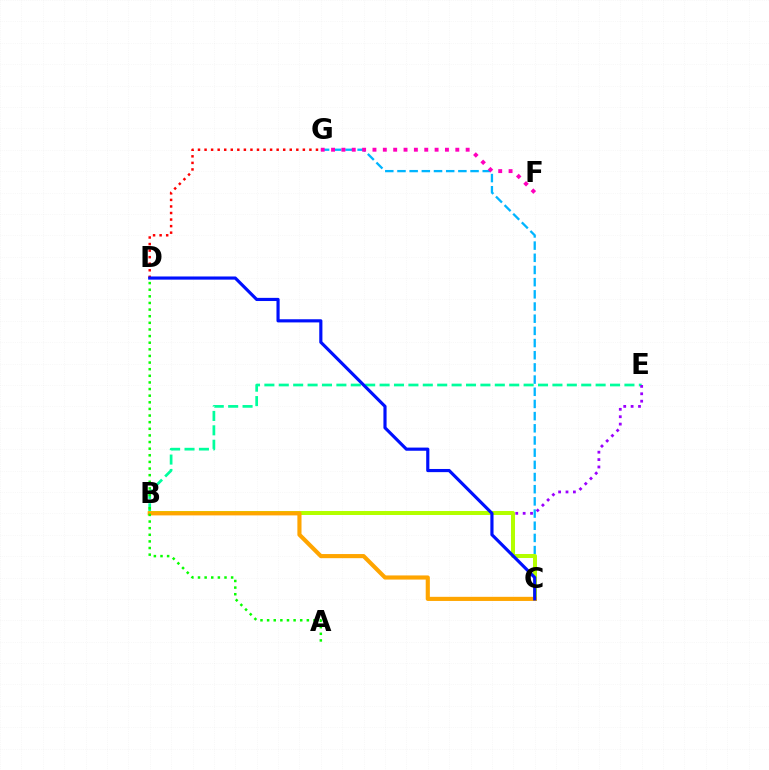{('B', 'E'): [{'color': '#00ff9d', 'line_style': 'dashed', 'thickness': 1.96}, {'color': '#9b00ff', 'line_style': 'dotted', 'thickness': 2.01}], ('D', 'G'): [{'color': '#ff0000', 'line_style': 'dotted', 'thickness': 1.78}], ('C', 'G'): [{'color': '#00b5ff', 'line_style': 'dashed', 'thickness': 1.65}], ('F', 'G'): [{'color': '#ff00bd', 'line_style': 'dotted', 'thickness': 2.81}], ('B', 'C'): [{'color': '#b3ff00', 'line_style': 'solid', 'thickness': 2.89}, {'color': '#ffa500', 'line_style': 'solid', 'thickness': 2.97}], ('C', 'D'): [{'color': '#0010ff', 'line_style': 'solid', 'thickness': 2.28}], ('A', 'D'): [{'color': '#08ff00', 'line_style': 'dotted', 'thickness': 1.8}]}